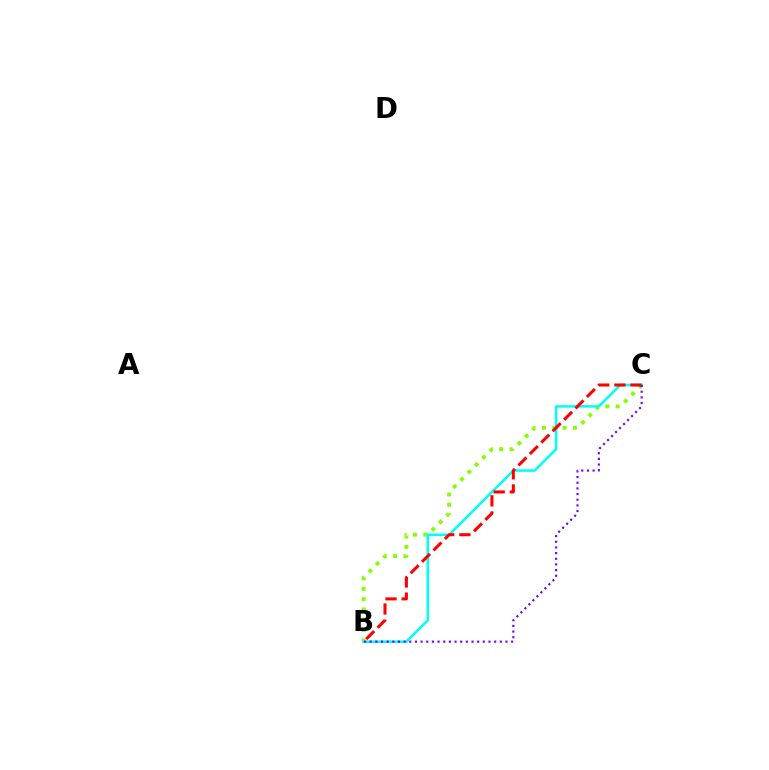{('B', 'C'): [{'color': '#84ff00', 'line_style': 'dotted', 'thickness': 2.8}, {'color': '#00fff6', 'line_style': 'solid', 'thickness': 1.83}, {'color': '#ff0000', 'line_style': 'dashed', 'thickness': 2.19}, {'color': '#7200ff', 'line_style': 'dotted', 'thickness': 1.54}]}